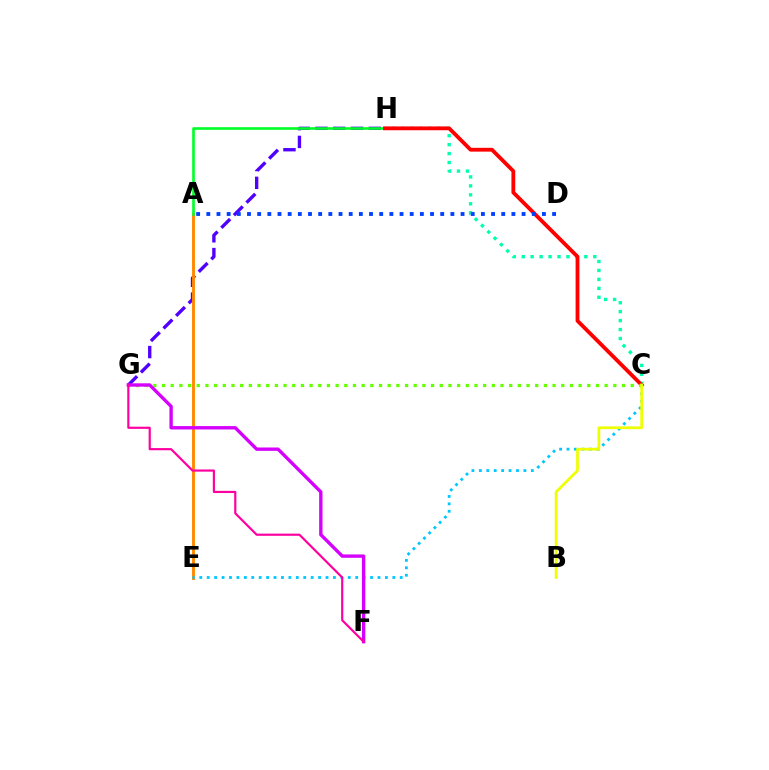{('G', 'H'): [{'color': '#4f00ff', 'line_style': 'dashed', 'thickness': 2.42}], ('A', 'E'): [{'color': '#ff8800', 'line_style': 'solid', 'thickness': 2.09}], ('C', 'E'): [{'color': '#00c7ff', 'line_style': 'dotted', 'thickness': 2.02}], ('A', 'H'): [{'color': '#00ff27', 'line_style': 'solid', 'thickness': 1.9}], ('C', 'H'): [{'color': '#00ffaf', 'line_style': 'dotted', 'thickness': 2.43}, {'color': '#ff0000', 'line_style': 'solid', 'thickness': 2.74}], ('C', 'G'): [{'color': '#66ff00', 'line_style': 'dotted', 'thickness': 2.36}], ('F', 'G'): [{'color': '#d600ff', 'line_style': 'solid', 'thickness': 2.42}, {'color': '#ff00a0', 'line_style': 'solid', 'thickness': 1.57}], ('B', 'C'): [{'color': '#eeff00', 'line_style': 'solid', 'thickness': 1.97}], ('A', 'D'): [{'color': '#003fff', 'line_style': 'dotted', 'thickness': 2.76}]}